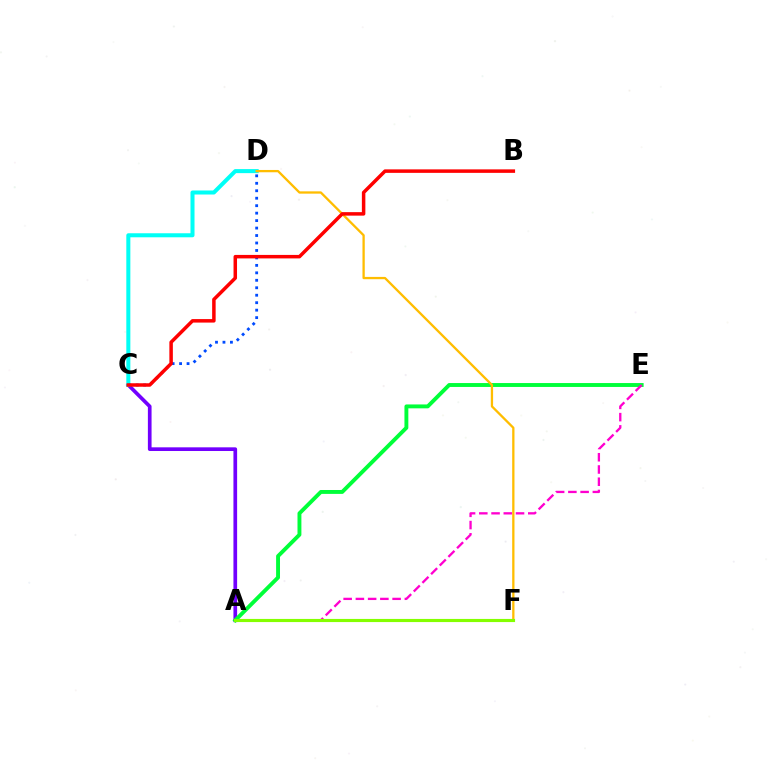{('A', 'C'): [{'color': '#7200ff', 'line_style': 'solid', 'thickness': 2.65}], ('A', 'E'): [{'color': '#00ff39', 'line_style': 'solid', 'thickness': 2.81}, {'color': '#ff00cf', 'line_style': 'dashed', 'thickness': 1.66}], ('C', 'D'): [{'color': '#00fff6', 'line_style': 'solid', 'thickness': 2.9}, {'color': '#004bff', 'line_style': 'dotted', 'thickness': 2.03}], ('D', 'F'): [{'color': '#ffbd00', 'line_style': 'solid', 'thickness': 1.65}], ('A', 'F'): [{'color': '#84ff00', 'line_style': 'solid', 'thickness': 2.26}], ('B', 'C'): [{'color': '#ff0000', 'line_style': 'solid', 'thickness': 2.52}]}